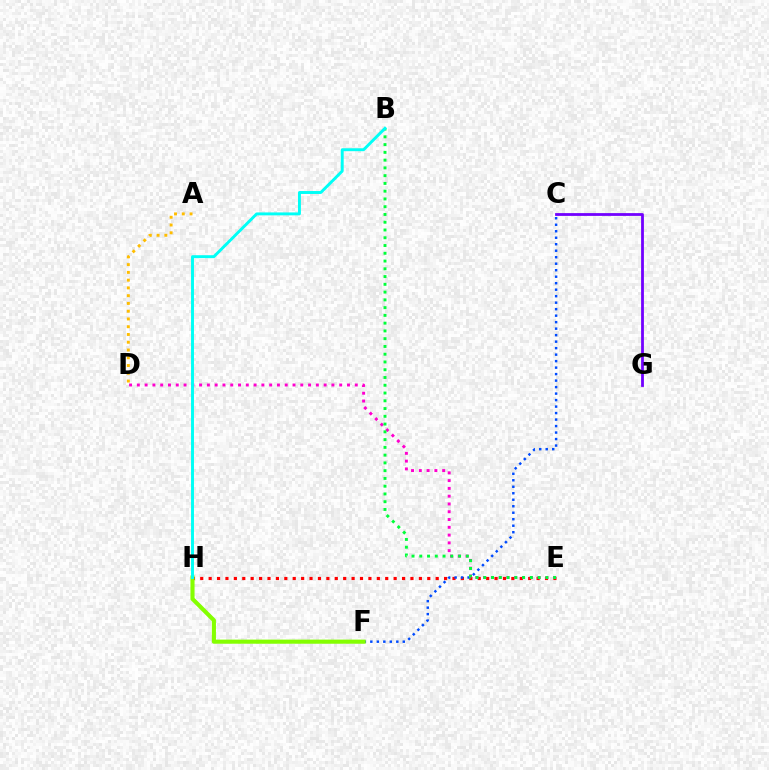{('E', 'H'): [{'color': '#ff0000', 'line_style': 'dotted', 'thickness': 2.28}], ('C', 'F'): [{'color': '#004bff', 'line_style': 'dotted', 'thickness': 1.76}], ('C', 'G'): [{'color': '#7200ff', 'line_style': 'solid', 'thickness': 2.01}], ('A', 'D'): [{'color': '#ffbd00', 'line_style': 'dotted', 'thickness': 2.11}], ('D', 'E'): [{'color': '#ff00cf', 'line_style': 'dotted', 'thickness': 2.11}], ('B', 'E'): [{'color': '#00ff39', 'line_style': 'dotted', 'thickness': 2.11}], ('F', 'H'): [{'color': '#84ff00', 'line_style': 'solid', 'thickness': 2.96}], ('B', 'H'): [{'color': '#00fff6', 'line_style': 'solid', 'thickness': 2.11}]}